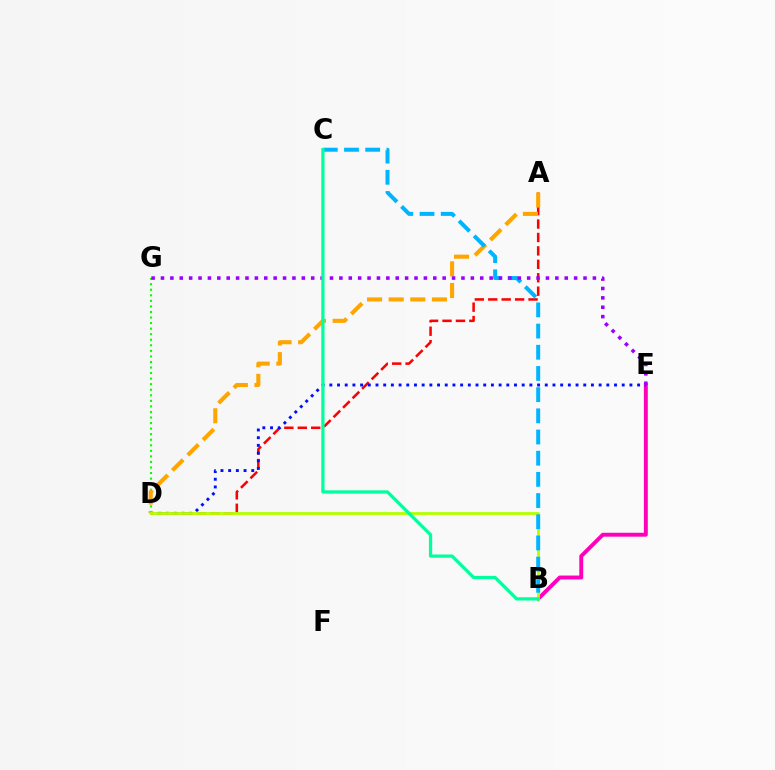{('B', 'E'): [{'color': '#ff00bd', 'line_style': 'solid', 'thickness': 2.82}], ('A', 'D'): [{'color': '#ff0000', 'line_style': 'dashed', 'thickness': 1.82}, {'color': '#ffa500', 'line_style': 'dashed', 'thickness': 2.94}], ('D', 'G'): [{'color': '#08ff00', 'line_style': 'dotted', 'thickness': 1.51}], ('D', 'E'): [{'color': '#0010ff', 'line_style': 'dotted', 'thickness': 2.09}], ('B', 'D'): [{'color': '#b3ff00', 'line_style': 'solid', 'thickness': 2.04}], ('B', 'C'): [{'color': '#00b5ff', 'line_style': 'dashed', 'thickness': 2.88}, {'color': '#00ff9d', 'line_style': 'solid', 'thickness': 2.34}], ('E', 'G'): [{'color': '#9b00ff', 'line_style': 'dotted', 'thickness': 2.55}]}